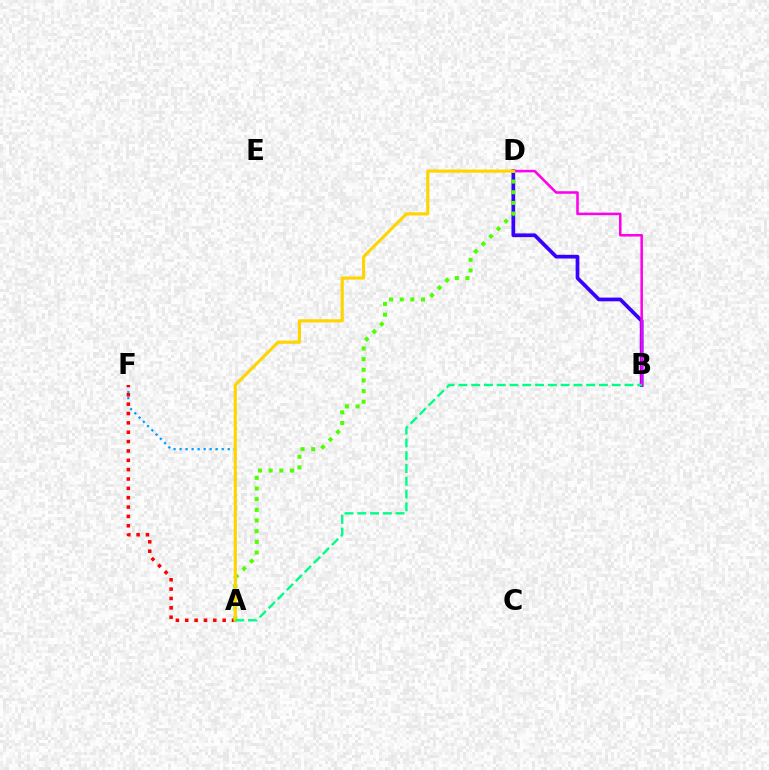{('A', 'F'): [{'color': '#009eff', 'line_style': 'dotted', 'thickness': 1.63}, {'color': '#ff0000', 'line_style': 'dotted', 'thickness': 2.54}], ('B', 'D'): [{'color': '#3700ff', 'line_style': 'solid', 'thickness': 2.68}, {'color': '#ff00ed', 'line_style': 'solid', 'thickness': 1.84}], ('A', 'D'): [{'color': '#4fff00', 'line_style': 'dotted', 'thickness': 2.9}, {'color': '#ffd500', 'line_style': 'solid', 'thickness': 2.26}], ('A', 'B'): [{'color': '#00ff86', 'line_style': 'dashed', 'thickness': 1.74}]}